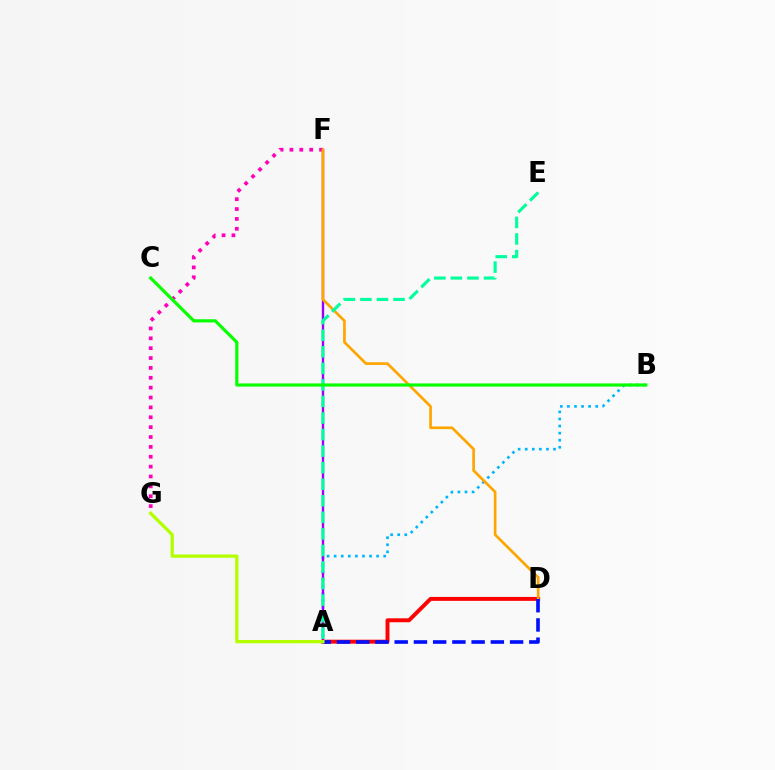{('A', 'B'): [{'color': '#00b5ff', 'line_style': 'dotted', 'thickness': 1.92}], ('F', 'G'): [{'color': '#ff00bd', 'line_style': 'dotted', 'thickness': 2.68}], ('A', 'F'): [{'color': '#9b00ff', 'line_style': 'solid', 'thickness': 1.71}], ('A', 'D'): [{'color': '#ff0000', 'line_style': 'solid', 'thickness': 2.83}, {'color': '#0010ff', 'line_style': 'dashed', 'thickness': 2.61}], ('D', 'F'): [{'color': '#ffa500', 'line_style': 'solid', 'thickness': 1.93}], ('A', 'E'): [{'color': '#00ff9d', 'line_style': 'dashed', 'thickness': 2.25}], ('A', 'G'): [{'color': '#b3ff00', 'line_style': 'solid', 'thickness': 2.37}], ('B', 'C'): [{'color': '#08ff00', 'line_style': 'solid', 'thickness': 2.29}]}